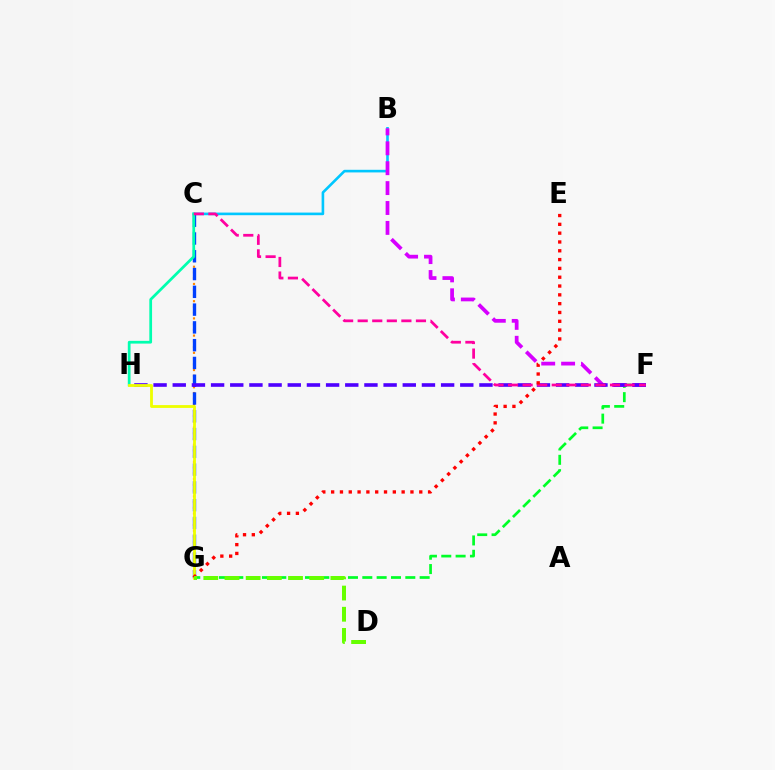{('B', 'C'): [{'color': '#00c7ff', 'line_style': 'solid', 'thickness': 1.89}], ('F', 'G'): [{'color': '#00ff27', 'line_style': 'dashed', 'thickness': 1.95}], ('B', 'F'): [{'color': '#d600ff', 'line_style': 'dashed', 'thickness': 2.7}], ('C', 'G'): [{'color': '#ff8800', 'line_style': 'dotted', 'thickness': 1.56}, {'color': '#003fff', 'line_style': 'dashed', 'thickness': 2.42}], ('C', 'H'): [{'color': '#00ffaf', 'line_style': 'solid', 'thickness': 1.97}], ('F', 'H'): [{'color': '#4f00ff', 'line_style': 'dashed', 'thickness': 2.6}], ('G', 'H'): [{'color': '#eeff00', 'line_style': 'solid', 'thickness': 2.02}], ('C', 'F'): [{'color': '#ff00a0', 'line_style': 'dashed', 'thickness': 1.98}], ('E', 'G'): [{'color': '#ff0000', 'line_style': 'dotted', 'thickness': 2.39}], ('D', 'G'): [{'color': '#66ff00', 'line_style': 'dashed', 'thickness': 2.88}]}